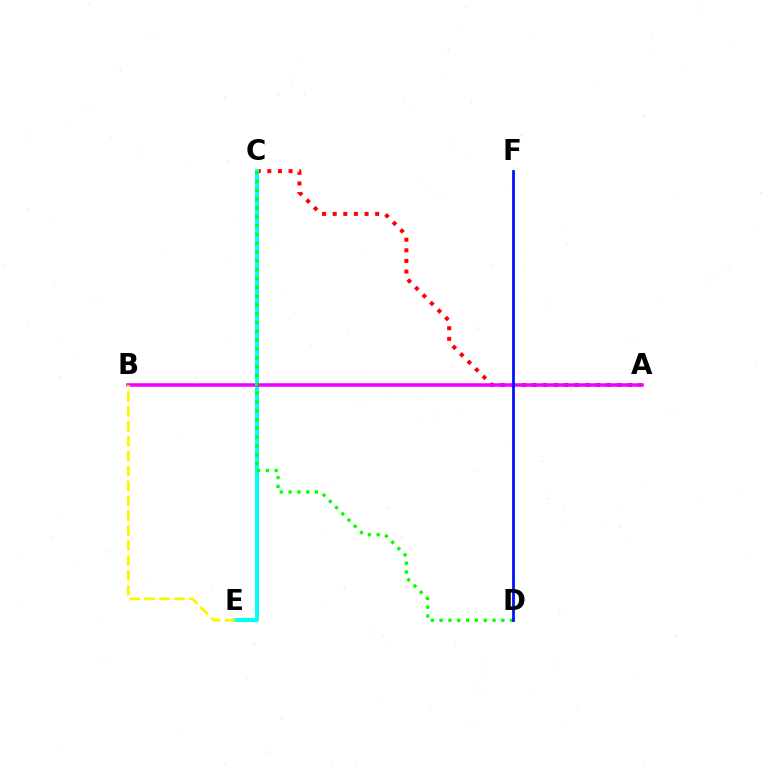{('A', 'C'): [{'color': '#ff0000', 'line_style': 'dotted', 'thickness': 2.89}], ('C', 'E'): [{'color': '#00fff6', 'line_style': 'solid', 'thickness': 2.85}], ('A', 'B'): [{'color': '#ee00ff', 'line_style': 'solid', 'thickness': 2.53}], ('C', 'D'): [{'color': '#08ff00', 'line_style': 'dotted', 'thickness': 2.4}], ('D', 'F'): [{'color': '#0010ff', 'line_style': 'solid', 'thickness': 1.99}], ('B', 'E'): [{'color': '#fcf500', 'line_style': 'dashed', 'thickness': 2.02}]}